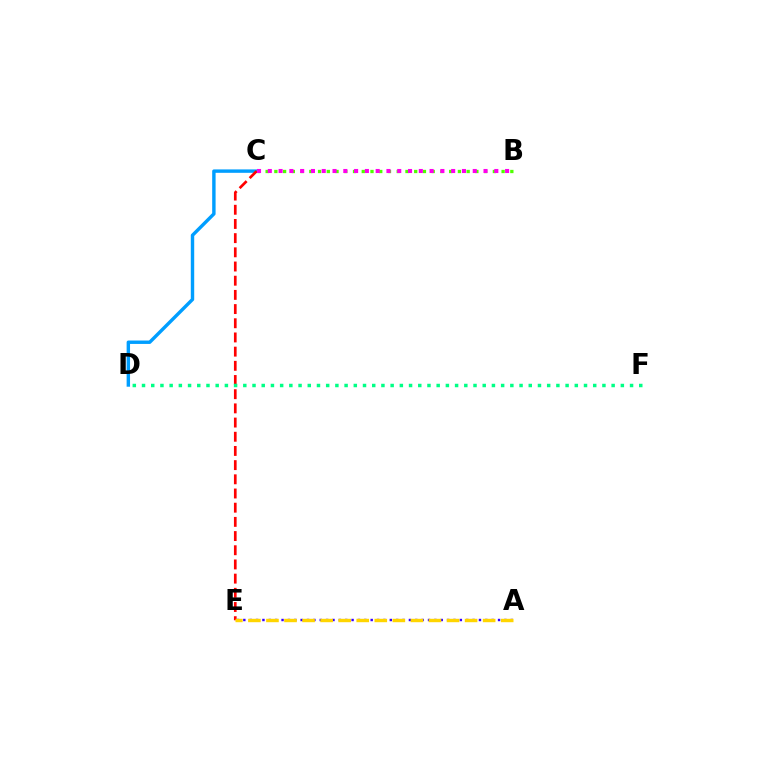{('C', 'D'): [{'color': '#009eff', 'line_style': 'solid', 'thickness': 2.46}], ('A', 'E'): [{'color': '#3700ff', 'line_style': 'dotted', 'thickness': 1.73}, {'color': '#ffd500', 'line_style': 'dashed', 'thickness': 2.45}], ('C', 'E'): [{'color': '#ff0000', 'line_style': 'dashed', 'thickness': 1.93}], ('B', 'C'): [{'color': '#4fff00', 'line_style': 'dotted', 'thickness': 2.37}, {'color': '#ff00ed', 'line_style': 'dotted', 'thickness': 2.93}], ('D', 'F'): [{'color': '#00ff86', 'line_style': 'dotted', 'thickness': 2.5}]}